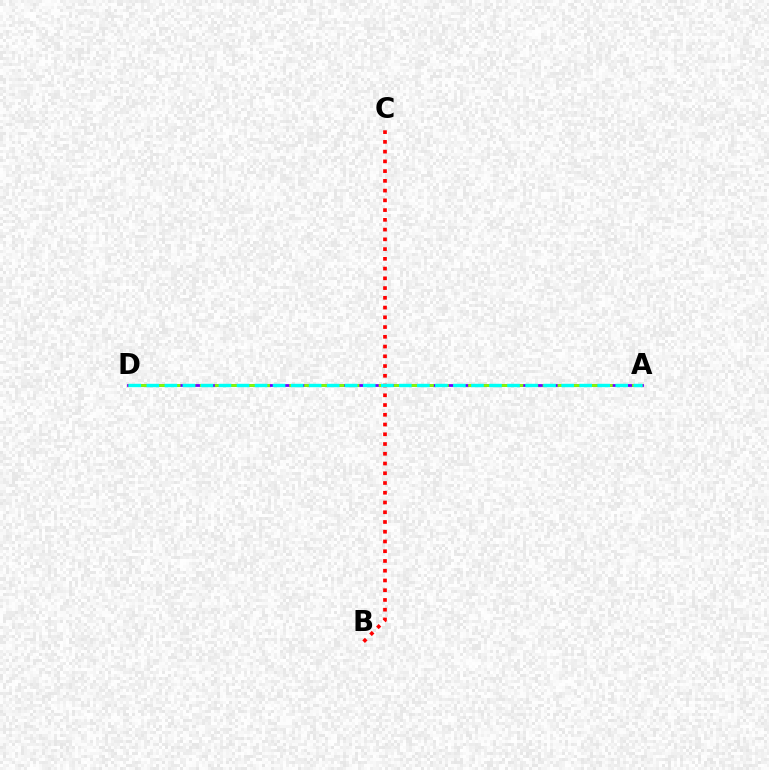{('A', 'D'): [{'color': '#7200ff', 'line_style': 'solid', 'thickness': 2.01}, {'color': '#84ff00', 'line_style': 'dashed', 'thickness': 2.02}, {'color': '#00fff6', 'line_style': 'dashed', 'thickness': 2.45}], ('B', 'C'): [{'color': '#ff0000', 'line_style': 'dotted', 'thickness': 2.65}]}